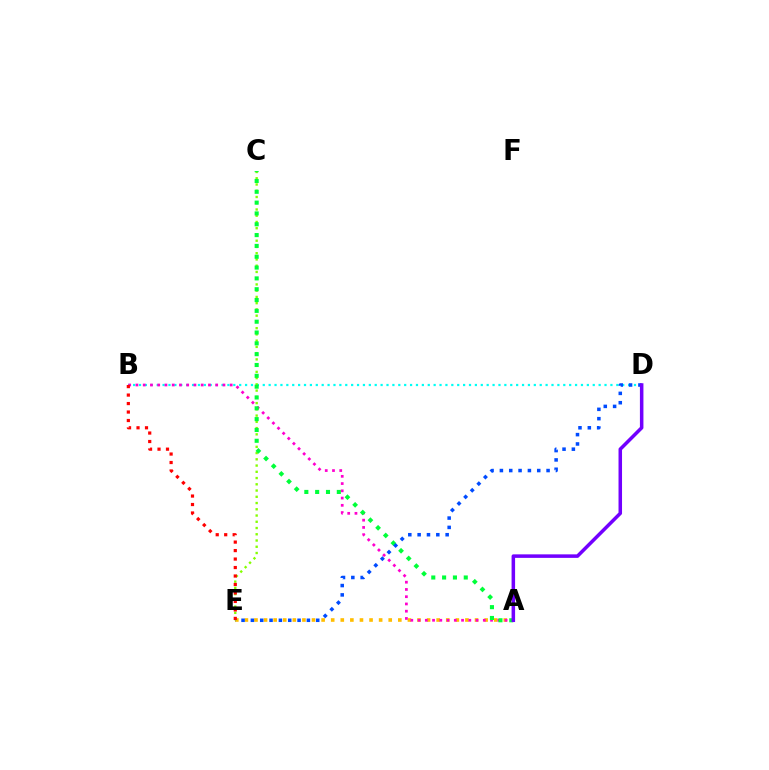{('A', 'E'): [{'color': '#ffbd00', 'line_style': 'dotted', 'thickness': 2.61}], ('B', 'D'): [{'color': '#00fff6', 'line_style': 'dotted', 'thickness': 1.6}], ('A', 'B'): [{'color': '#ff00cf', 'line_style': 'dotted', 'thickness': 1.97}], ('C', 'E'): [{'color': '#84ff00', 'line_style': 'dotted', 'thickness': 1.7}], ('B', 'E'): [{'color': '#ff0000', 'line_style': 'dotted', 'thickness': 2.3}], ('A', 'C'): [{'color': '#00ff39', 'line_style': 'dotted', 'thickness': 2.94}], ('D', 'E'): [{'color': '#004bff', 'line_style': 'dotted', 'thickness': 2.54}], ('A', 'D'): [{'color': '#7200ff', 'line_style': 'solid', 'thickness': 2.53}]}